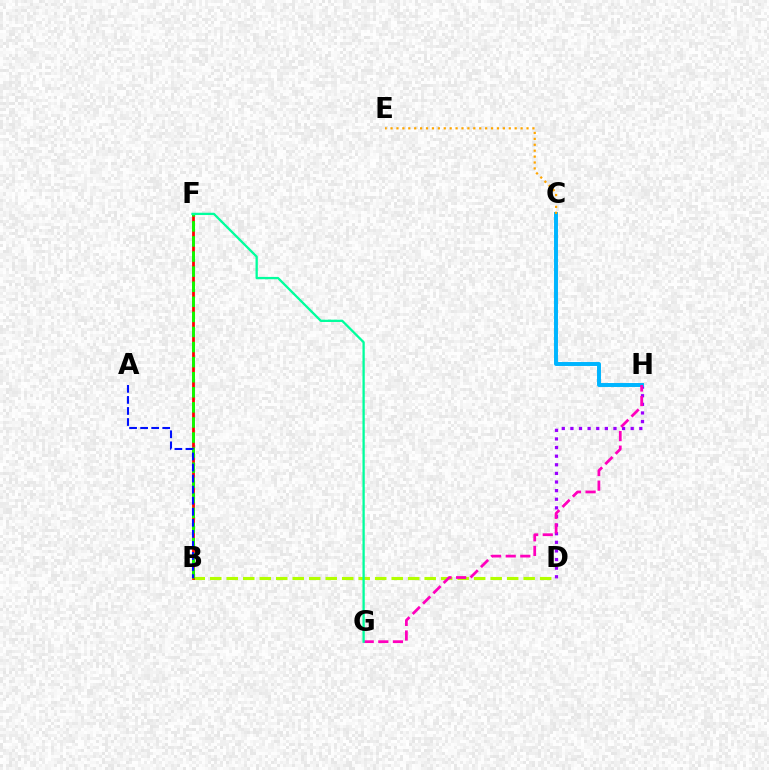{('D', 'H'): [{'color': '#9b00ff', 'line_style': 'dotted', 'thickness': 2.34}], ('C', 'H'): [{'color': '#00b5ff', 'line_style': 'solid', 'thickness': 2.84}], ('B', 'D'): [{'color': '#b3ff00', 'line_style': 'dashed', 'thickness': 2.24}], ('B', 'F'): [{'color': '#ff0000', 'line_style': 'solid', 'thickness': 1.99}, {'color': '#08ff00', 'line_style': 'dashed', 'thickness': 2.05}], ('A', 'B'): [{'color': '#0010ff', 'line_style': 'dashed', 'thickness': 1.5}], ('G', 'H'): [{'color': '#ff00bd', 'line_style': 'dashed', 'thickness': 1.99}], ('F', 'G'): [{'color': '#00ff9d', 'line_style': 'solid', 'thickness': 1.65}], ('C', 'E'): [{'color': '#ffa500', 'line_style': 'dotted', 'thickness': 1.61}]}